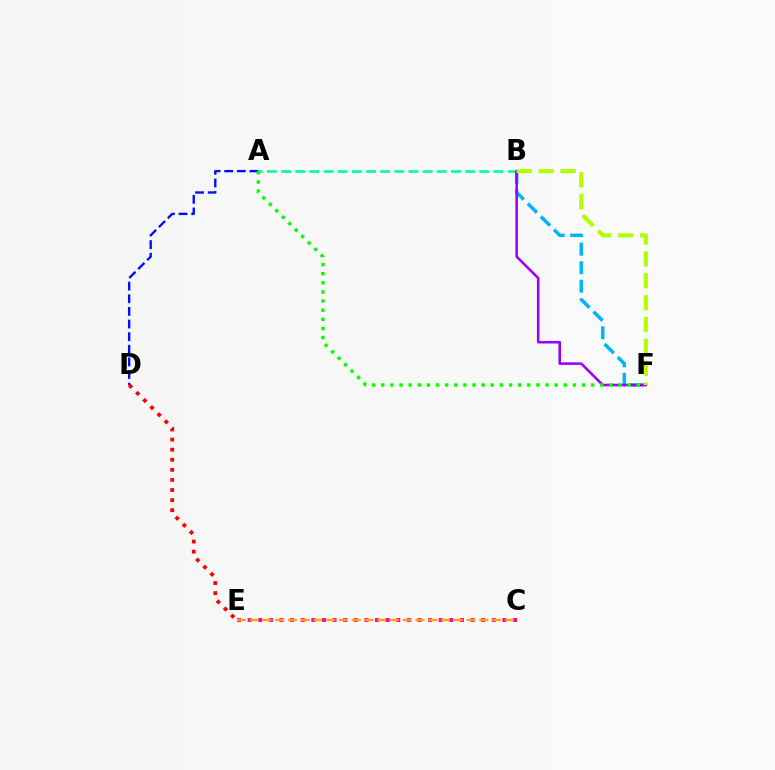{('C', 'E'): [{'color': '#ff00bd', 'line_style': 'dotted', 'thickness': 2.88}, {'color': '#ffa500', 'line_style': 'dashed', 'thickness': 1.73}], ('A', 'D'): [{'color': '#0010ff', 'line_style': 'dashed', 'thickness': 1.72}], ('A', 'B'): [{'color': '#00ff9d', 'line_style': 'dashed', 'thickness': 1.92}], ('B', 'F'): [{'color': '#00b5ff', 'line_style': 'dashed', 'thickness': 2.51}, {'color': '#9b00ff', 'line_style': 'solid', 'thickness': 1.84}, {'color': '#b3ff00', 'line_style': 'dashed', 'thickness': 2.97}], ('A', 'F'): [{'color': '#08ff00', 'line_style': 'dotted', 'thickness': 2.48}], ('D', 'E'): [{'color': '#ff0000', 'line_style': 'dotted', 'thickness': 2.74}]}